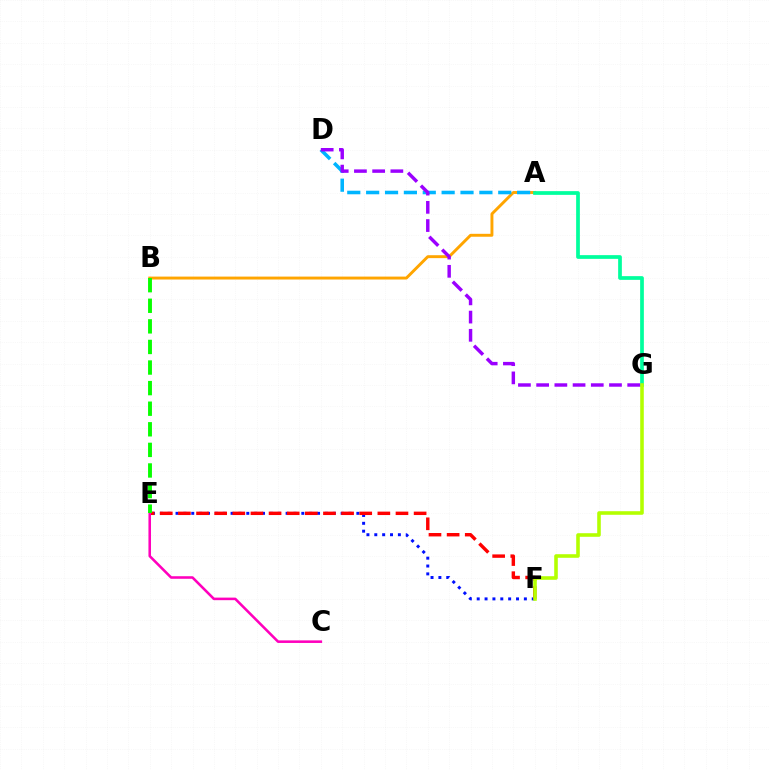{('E', 'F'): [{'color': '#0010ff', 'line_style': 'dotted', 'thickness': 2.14}, {'color': '#ff0000', 'line_style': 'dashed', 'thickness': 2.46}], ('A', 'B'): [{'color': '#ffa500', 'line_style': 'solid', 'thickness': 2.1}], ('A', 'D'): [{'color': '#00b5ff', 'line_style': 'dashed', 'thickness': 2.56}], ('C', 'E'): [{'color': '#ff00bd', 'line_style': 'solid', 'thickness': 1.85}], ('A', 'G'): [{'color': '#00ff9d', 'line_style': 'solid', 'thickness': 2.68}], ('F', 'G'): [{'color': '#b3ff00', 'line_style': 'solid', 'thickness': 2.57}], ('D', 'G'): [{'color': '#9b00ff', 'line_style': 'dashed', 'thickness': 2.47}], ('B', 'E'): [{'color': '#08ff00', 'line_style': 'dashed', 'thickness': 2.8}]}